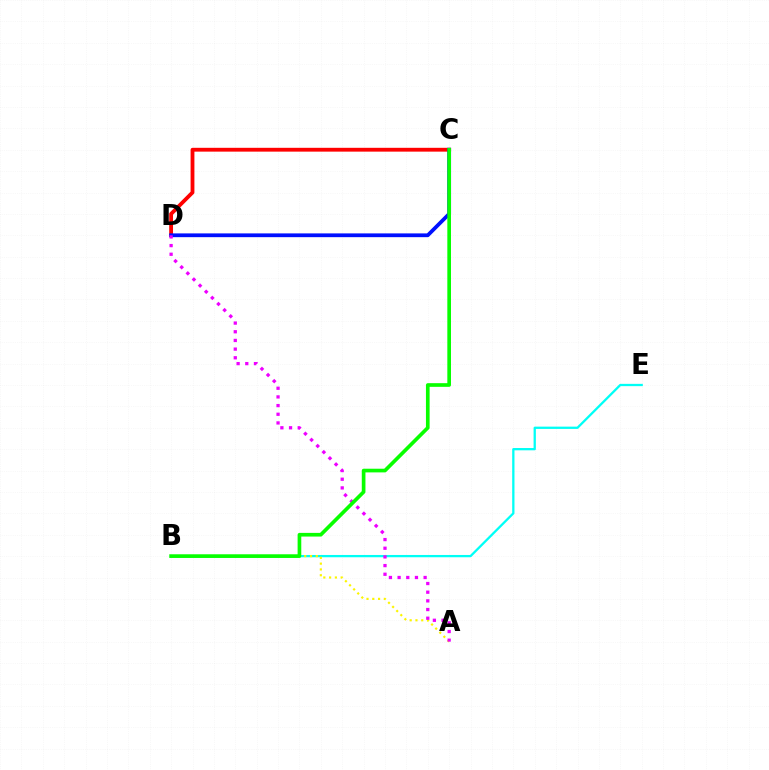{('B', 'E'): [{'color': '#00fff6', 'line_style': 'solid', 'thickness': 1.65}], ('C', 'D'): [{'color': '#ff0000', 'line_style': 'solid', 'thickness': 2.75}, {'color': '#0010ff', 'line_style': 'solid', 'thickness': 2.71}], ('A', 'B'): [{'color': '#fcf500', 'line_style': 'dotted', 'thickness': 1.57}], ('A', 'D'): [{'color': '#ee00ff', 'line_style': 'dotted', 'thickness': 2.36}], ('B', 'C'): [{'color': '#08ff00', 'line_style': 'solid', 'thickness': 2.64}]}